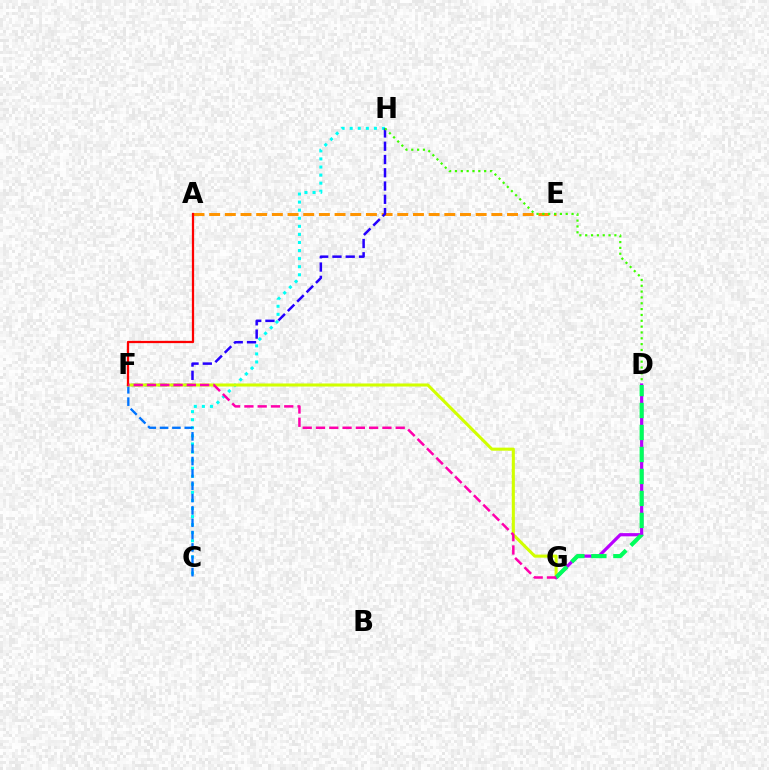{('C', 'H'): [{'color': '#00fff6', 'line_style': 'dotted', 'thickness': 2.19}], ('A', 'E'): [{'color': '#ff9400', 'line_style': 'dashed', 'thickness': 2.13}], ('F', 'H'): [{'color': '#2500ff', 'line_style': 'dashed', 'thickness': 1.8}], ('D', 'H'): [{'color': '#3dff00', 'line_style': 'dotted', 'thickness': 1.59}], ('C', 'F'): [{'color': '#0074ff', 'line_style': 'dashed', 'thickness': 1.68}], ('F', 'G'): [{'color': '#d1ff00', 'line_style': 'solid', 'thickness': 2.2}, {'color': '#ff00ac', 'line_style': 'dashed', 'thickness': 1.8}], ('A', 'F'): [{'color': '#ff0000', 'line_style': 'solid', 'thickness': 1.62}], ('D', 'G'): [{'color': '#b900ff', 'line_style': 'solid', 'thickness': 2.31}, {'color': '#00ff5c', 'line_style': 'dashed', 'thickness': 2.99}]}